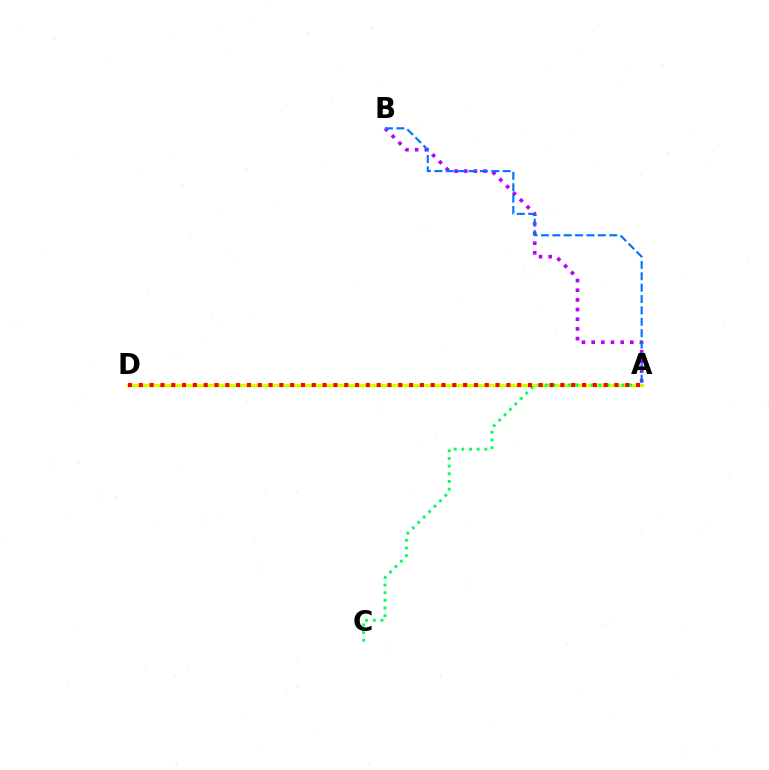{('A', 'B'): [{'color': '#b900ff', 'line_style': 'dotted', 'thickness': 2.63}, {'color': '#0074ff', 'line_style': 'dashed', 'thickness': 1.55}], ('A', 'D'): [{'color': '#d1ff00', 'line_style': 'solid', 'thickness': 2.38}, {'color': '#ff0000', 'line_style': 'dotted', 'thickness': 2.94}], ('A', 'C'): [{'color': '#00ff5c', 'line_style': 'dotted', 'thickness': 2.08}]}